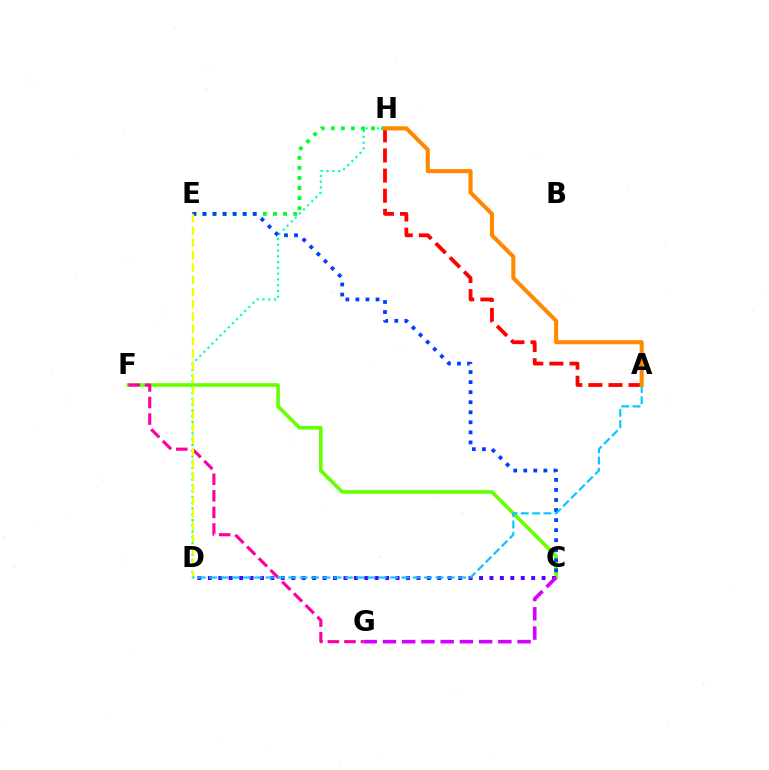{('D', 'H'): [{'color': '#00ffaf', 'line_style': 'dotted', 'thickness': 1.57}], ('C', 'F'): [{'color': '#66ff00', 'line_style': 'solid', 'thickness': 2.61}], ('F', 'G'): [{'color': '#ff00a0', 'line_style': 'dashed', 'thickness': 2.25}], ('C', 'D'): [{'color': '#4f00ff', 'line_style': 'dotted', 'thickness': 2.83}], ('E', 'H'): [{'color': '#00ff27', 'line_style': 'dotted', 'thickness': 2.73}], ('C', 'E'): [{'color': '#003fff', 'line_style': 'dotted', 'thickness': 2.73}], ('D', 'E'): [{'color': '#eeff00', 'line_style': 'dashed', 'thickness': 1.67}], ('A', 'D'): [{'color': '#00c7ff', 'line_style': 'dashed', 'thickness': 1.54}], ('C', 'G'): [{'color': '#d600ff', 'line_style': 'dashed', 'thickness': 2.61}], ('A', 'H'): [{'color': '#ff0000', 'line_style': 'dashed', 'thickness': 2.73}, {'color': '#ff8800', 'line_style': 'solid', 'thickness': 2.94}]}